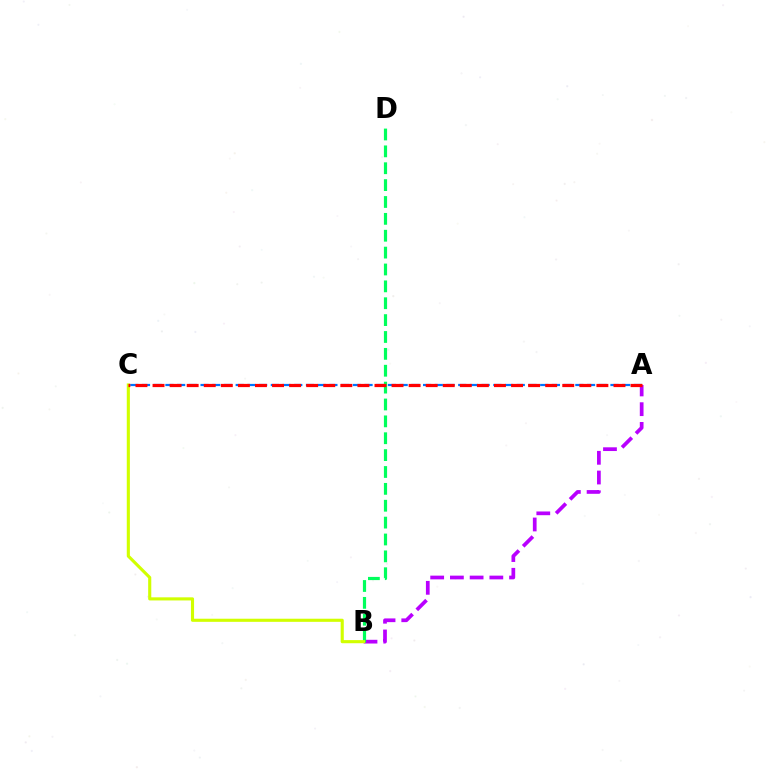{('A', 'C'): [{'color': '#0074ff', 'line_style': 'dashed', 'thickness': 1.59}, {'color': '#ff0000', 'line_style': 'dashed', 'thickness': 2.32}], ('A', 'B'): [{'color': '#b900ff', 'line_style': 'dashed', 'thickness': 2.68}], ('B', 'D'): [{'color': '#00ff5c', 'line_style': 'dashed', 'thickness': 2.29}], ('B', 'C'): [{'color': '#d1ff00', 'line_style': 'solid', 'thickness': 2.24}]}